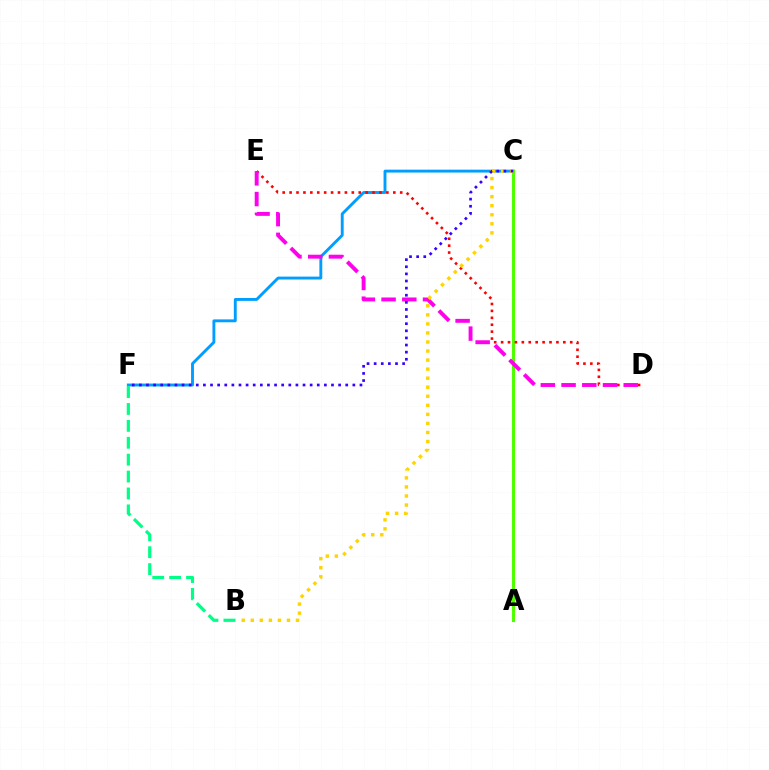{('C', 'F'): [{'color': '#009eff', 'line_style': 'solid', 'thickness': 2.08}, {'color': '#3700ff', 'line_style': 'dotted', 'thickness': 1.93}], ('A', 'C'): [{'color': '#4fff00', 'line_style': 'solid', 'thickness': 2.21}], ('D', 'E'): [{'color': '#ff0000', 'line_style': 'dotted', 'thickness': 1.88}, {'color': '#ff00ed', 'line_style': 'dashed', 'thickness': 2.82}], ('B', 'F'): [{'color': '#00ff86', 'line_style': 'dashed', 'thickness': 2.3}], ('B', 'C'): [{'color': '#ffd500', 'line_style': 'dotted', 'thickness': 2.46}]}